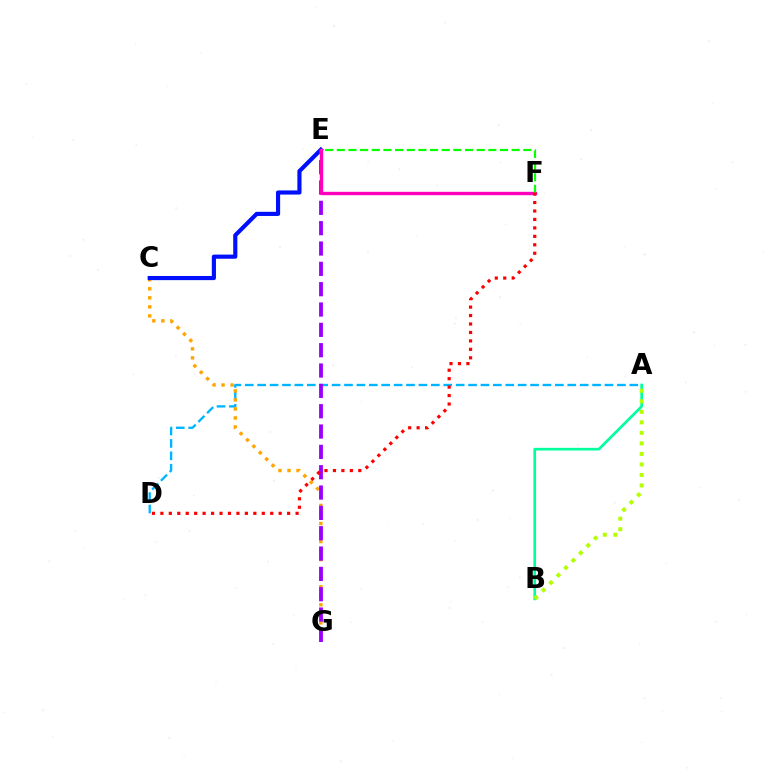{('A', 'D'): [{'color': '#00b5ff', 'line_style': 'dashed', 'thickness': 1.69}], ('C', 'G'): [{'color': '#ffa500', 'line_style': 'dotted', 'thickness': 2.45}], ('C', 'E'): [{'color': '#0010ff', 'line_style': 'solid', 'thickness': 2.99}], ('A', 'B'): [{'color': '#00ff9d', 'line_style': 'solid', 'thickness': 1.93}, {'color': '#b3ff00', 'line_style': 'dotted', 'thickness': 2.86}], ('E', 'G'): [{'color': '#9b00ff', 'line_style': 'dashed', 'thickness': 2.76}], ('E', 'F'): [{'color': '#ff00bd', 'line_style': 'solid', 'thickness': 2.43}, {'color': '#08ff00', 'line_style': 'dashed', 'thickness': 1.58}], ('D', 'F'): [{'color': '#ff0000', 'line_style': 'dotted', 'thickness': 2.3}]}